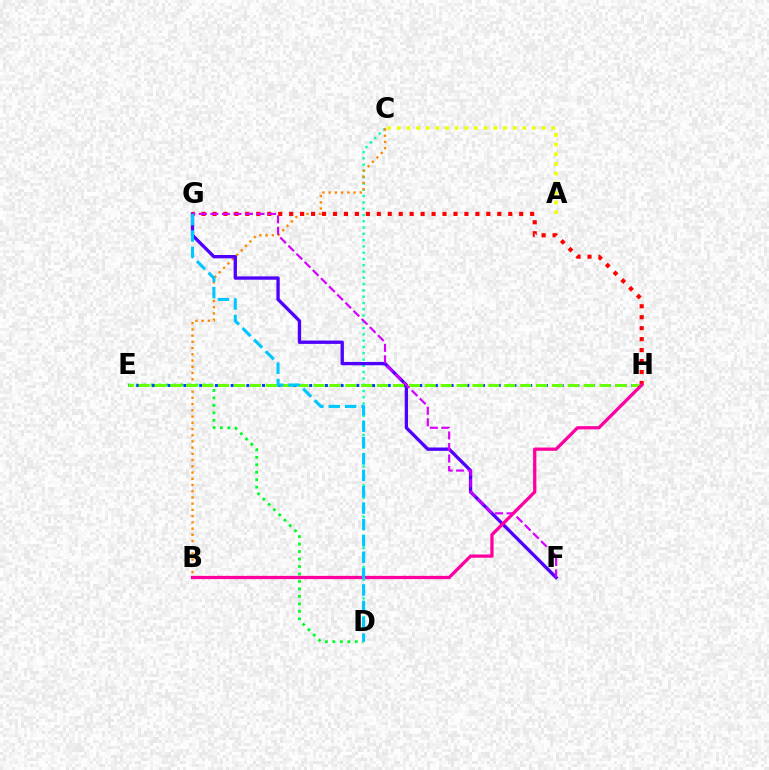{('D', 'E'): [{'color': '#00ff27', 'line_style': 'dotted', 'thickness': 2.03}], ('C', 'D'): [{'color': '#00ffaf', 'line_style': 'dotted', 'thickness': 1.71}], ('B', 'C'): [{'color': '#ff8800', 'line_style': 'dotted', 'thickness': 1.69}], ('E', 'H'): [{'color': '#003fff', 'line_style': 'dotted', 'thickness': 2.13}, {'color': '#66ff00', 'line_style': 'dashed', 'thickness': 2.16}], ('F', 'G'): [{'color': '#4f00ff', 'line_style': 'solid', 'thickness': 2.4}, {'color': '#d600ff', 'line_style': 'dashed', 'thickness': 1.57}], ('G', 'H'): [{'color': '#ff0000', 'line_style': 'dotted', 'thickness': 2.98}], ('B', 'H'): [{'color': '#ff00a0', 'line_style': 'solid', 'thickness': 2.35}], ('D', 'G'): [{'color': '#00c7ff', 'line_style': 'dashed', 'thickness': 2.23}], ('A', 'C'): [{'color': '#eeff00', 'line_style': 'dotted', 'thickness': 2.62}]}